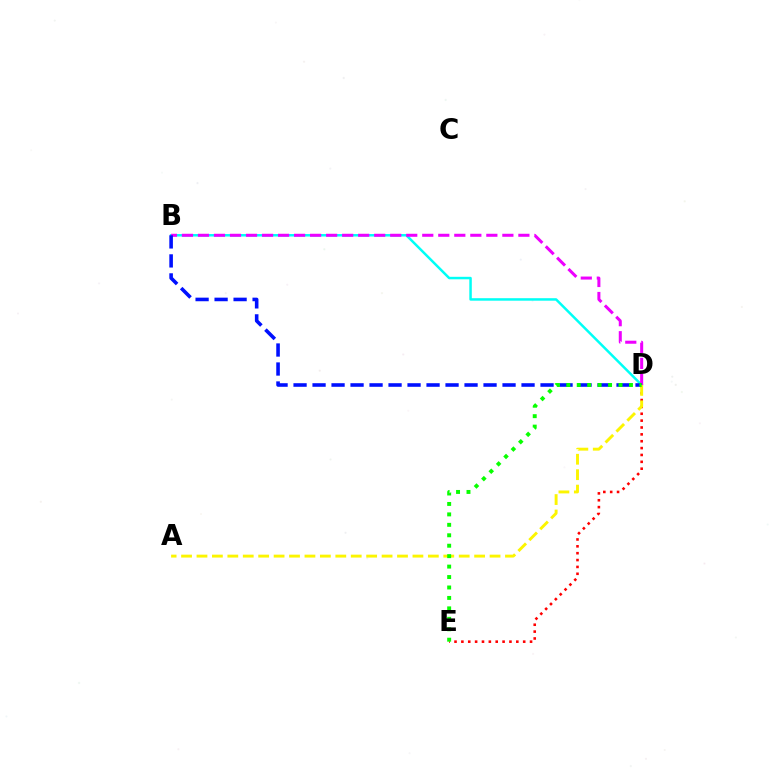{('B', 'D'): [{'color': '#00fff6', 'line_style': 'solid', 'thickness': 1.79}, {'color': '#ee00ff', 'line_style': 'dashed', 'thickness': 2.18}, {'color': '#0010ff', 'line_style': 'dashed', 'thickness': 2.58}], ('D', 'E'): [{'color': '#ff0000', 'line_style': 'dotted', 'thickness': 1.87}, {'color': '#08ff00', 'line_style': 'dotted', 'thickness': 2.84}], ('A', 'D'): [{'color': '#fcf500', 'line_style': 'dashed', 'thickness': 2.1}]}